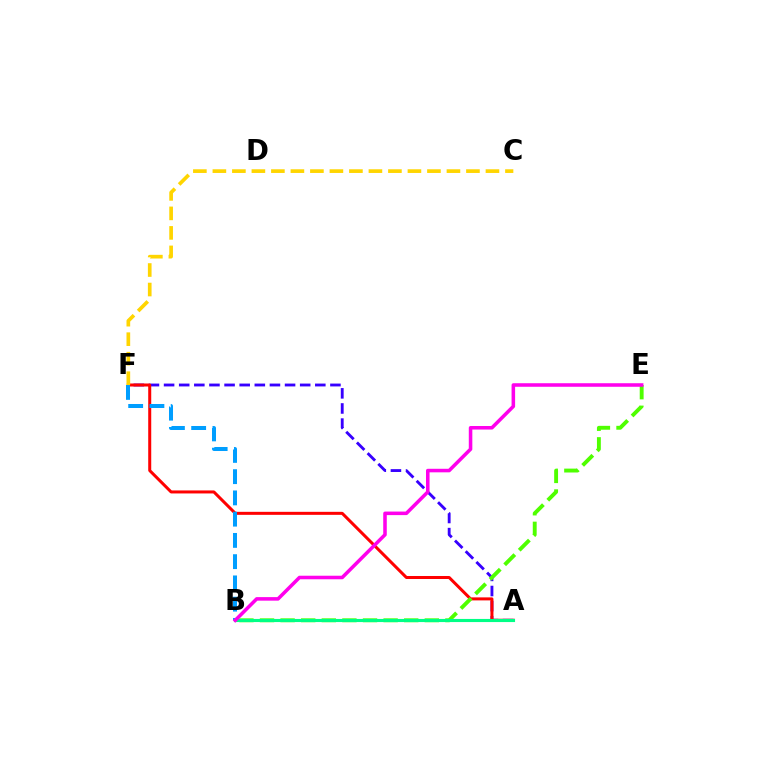{('A', 'F'): [{'color': '#3700ff', 'line_style': 'dashed', 'thickness': 2.05}, {'color': '#ff0000', 'line_style': 'solid', 'thickness': 2.17}], ('B', 'F'): [{'color': '#009eff', 'line_style': 'dashed', 'thickness': 2.89}], ('C', 'F'): [{'color': '#ffd500', 'line_style': 'dashed', 'thickness': 2.65}], ('B', 'E'): [{'color': '#4fff00', 'line_style': 'dashed', 'thickness': 2.8}, {'color': '#ff00ed', 'line_style': 'solid', 'thickness': 2.55}], ('A', 'B'): [{'color': '#00ff86', 'line_style': 'solid', 'thickness': 2.25}]}